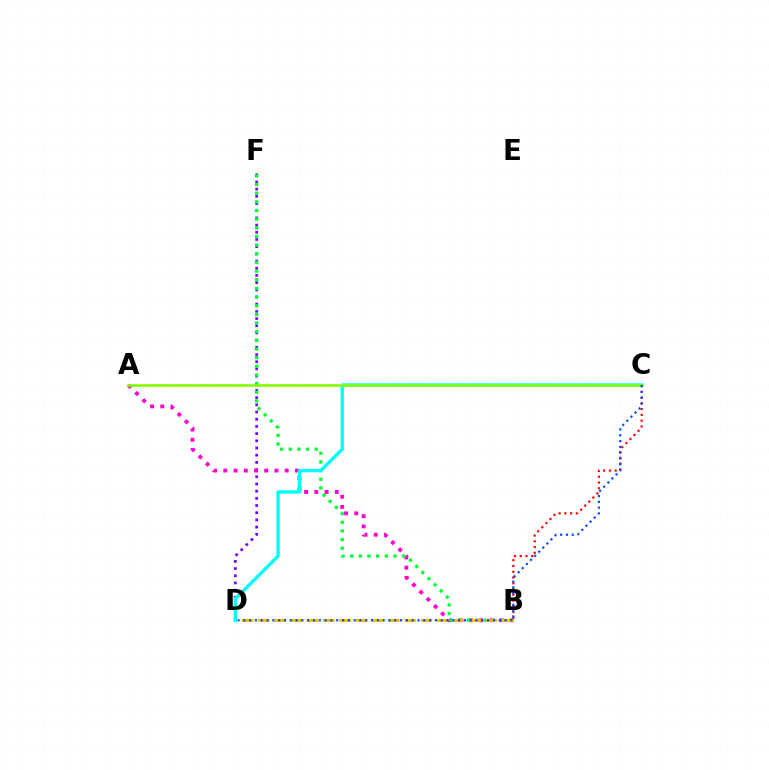{('D', 'F'): [{'color': '#7200ff', 'line_style': 'dotted', 'thickness': 1.95}], ('A', 'B'): [{'color': '#ff00cf', 'line_style': 'dotted', 'thickness': 2.78}], ('B', 'F'): [{'color': '#00ff39', 'line_style': 'dotted', 'thickness': 2.35}], ('B', 'D'): [{'color': '#ffbd00', 'line_style': 'dashed', 'thickness': 2.21}], ('B', 'C'): [{'color': '#ff0000', 'line_style': 'dotted', 'thickness': 1.56}], ('C', 'D'): [{'color': '#00fff6', 'line_style': 'solid', 'thickness': 2.42}, {'color': '#004bff', 'line_style': 'dotted', 'thickness': 1.58}], ('A', 'C'): [{'color': '#84ff00', 'line_style': 'solid', 'thickness': 1.9}]}